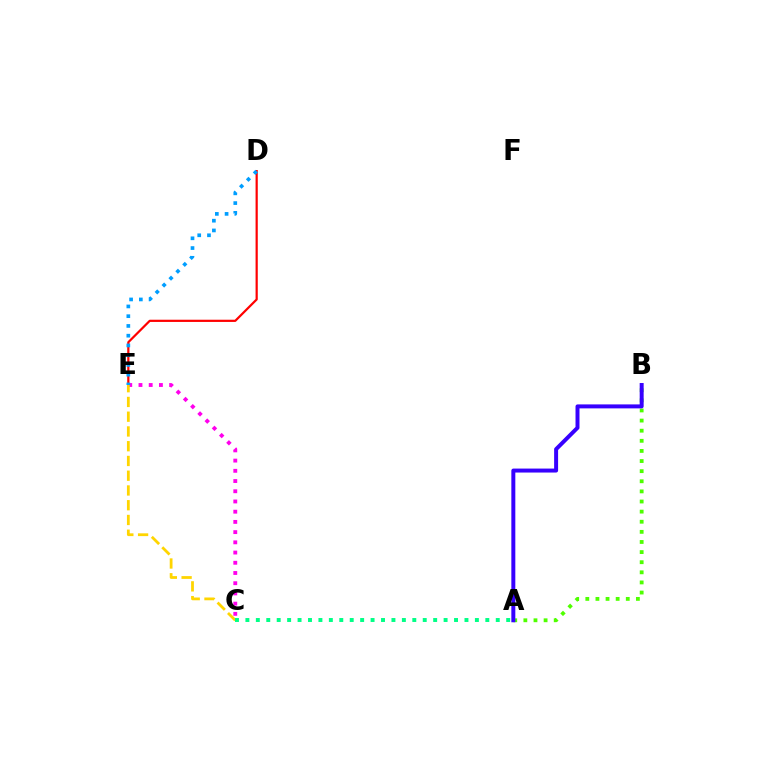{('D', 'E'): [{'color': '#ff0000', 'line_style': 'solid', 'thickness': 1.59}, {'color': '#009eff', 'line_style': 'dotted', 'thickness': 2.65}], ('A', 'B'): [{'color': '#4fff00', 'line_style': 'dotted', 'thickness': 2.75}, {'color': '#3700ff', 'line_style': 'solid', 'thickness': 2.86}], ('C', 'E'): [{'color': '#ff00ed', 'line_style': 'dotted', 'thickness': 2.78}, {'color': '#ffd500', 'line_style': 'dashed', 'thickness': 2.0}], ('A', 'C'): [{'color': '#00ff86', 'line_style': 'dotted', 'thickness': 2.83}]}